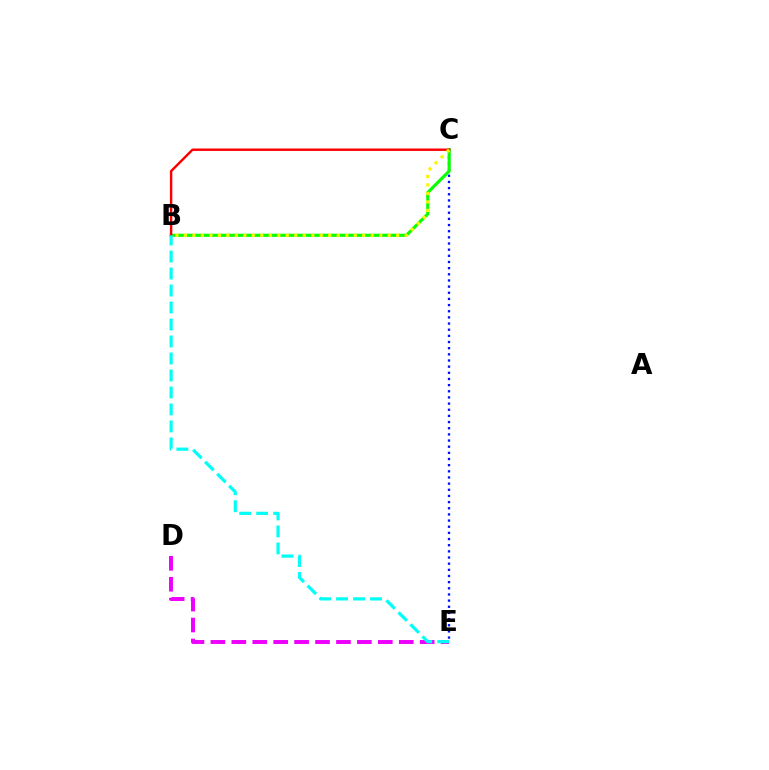{('C', 'E'): [{'color': '#0010ff', 'line_style': 'dotted', 'thickness': 1.67}], ('B', 'C'): [{'color': '#08ff00', 'line_style': 'solid', 'thickness': 2.25}, {'color': '#ff0000', 'line_style': 'solid', 'thickness': 1.75}, {'color': '#fcf500', 'line_style': 'dotted', 'thickness': 2.31}], ('D', 'E'): [{'color': '#ee00ff', 'line_style': 'dashed', 'thickness': 2.84}], ('B', 'E'): [{'color': '#00fff6', 'line_style': 'dashed', 'thickness': 2.31}]}